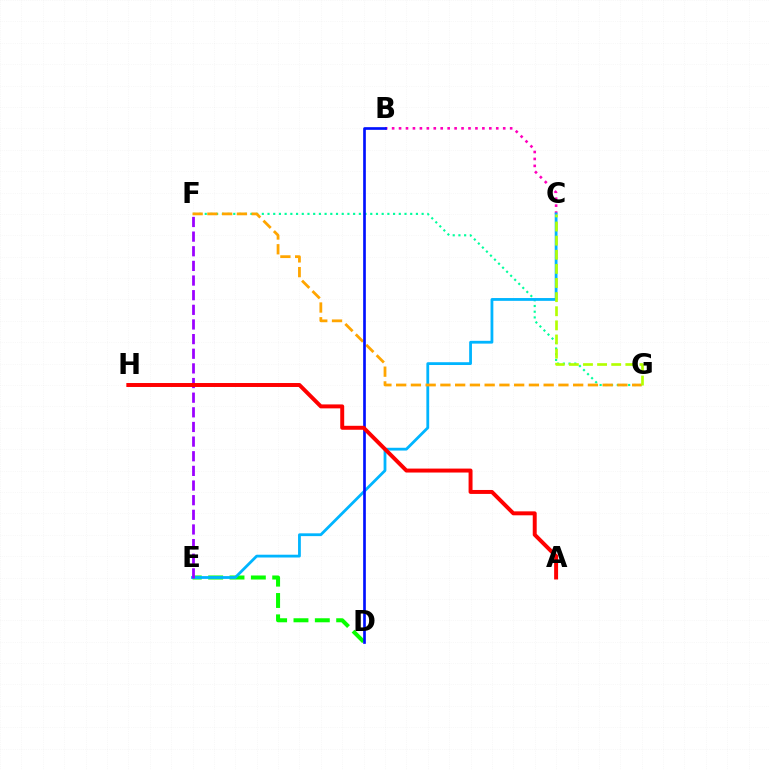{('F', 'G'): [{'color': '#00ff9d', 'line_style': 'dotted', 'thickness': 1.55}, {'color': '#ffa500', 'line_style': 'dashed', 'thickness': 2.0}], ('B', 'C'): [{'color': '#ff00bd', 'line_style': 'dotted', 'thickness': 1.89}], ('D', 'E'): [{'color': '#08ff00', 'line_style': 'dashed', 'thickness': 2.9}], ('C', 'E'): [{'color': '#00b5ff', 'line_style': 'solid', 'thickness': 2.01}], ('E', 'F'): [{'color': '#9b00ff', 'line_style': 'dashed', 'thickness': 1.99}], ('B', 'D'): [{'color': '#0010ff', 'line_style': 'solid', 'thickness': 1.92}], ('C', 'G'): [{'color': '#b3ff00', 'line_style': 'dashed', 'thickness': 1.92}], ('A', 'H'): [{'color': '#ff0000', 'line_style': 'solid', 'thickness': 2.85}]}